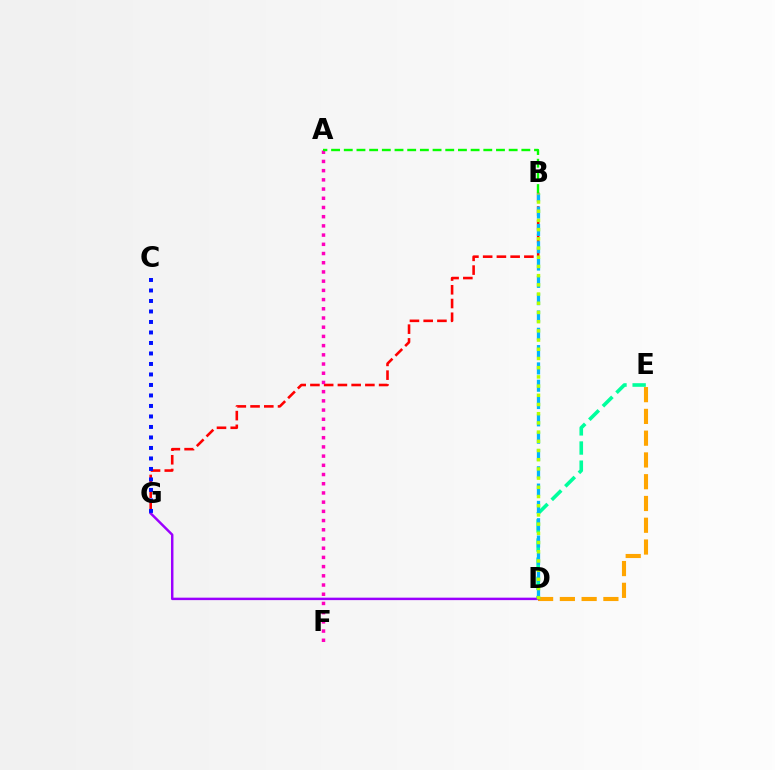{('B', 'G'): [{'color': '#ff0000', 'line_style': 'dashed', 'thickness': 1.87}], ('D', 'E'): [{'color': '#ffa500', 'line_style': 'dashed', 'thickness': 2.96}, {'color': '#00ff9d', 'line_style': 'dashed', 'thickness': 2.6}], ('A', 'F'): [{'color': '#ff00bd', 'line_style': 'dotted', 'thickness': 2.5}], ('B', 'D'): [{'color': '#00b5ff', 'line_style': 'dashed', 'thickness': 2.35}, {'color': '#b3ff00', 'line_style': 'dotted', 'thickness': 2.5}], ('D', 'G'): [{'color': '#9b00ff', 'line_style': 'solid', 'thickness': 1.77}], ('C', 'G'): [{'color': '#0010ff', 'line_style': 'dotted', 'thickness': 2.85}], ('A', 'B'): [{'color': '#08ff00', 'line_style': 'dashed', 'thickness': 1.72}]}